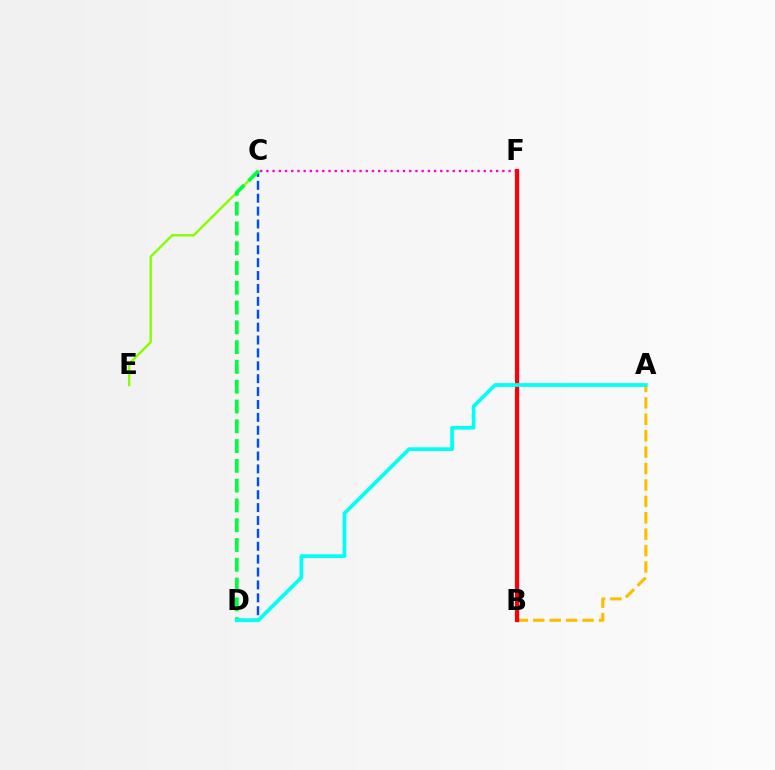{('C', 'D'): [{'color': '#004bff', 'line_style': 'dashed', 'thickness': 1.75}, {'color': '#00ff39', 'line_style': 'dashed', 'thickness': 2.69}], ('C', 'E'): [{'color': '#84ff00', 'line_style': 'solid', 'thickness': 1.72}], ('A', 'B'): [{'color': '#ffbd00', 'line_style': 'dashed', 'thickness': 2.23}], ('C', 'F'): [{'color': '#ff00cf', 'line_style': 'dotted', 'thickness': 1.69}], ('B', 'F'): [{'color': '#7200ff', 'line_style': 'solid', 'thickness': 2.38}, {'color': '#ff0000', 'line_style': 'solid', 'thickness': 2.96}], ('A', 'D'): [{'color': '#00fff6', 'line_style': 'solid', 'thickness': 2.68}]}